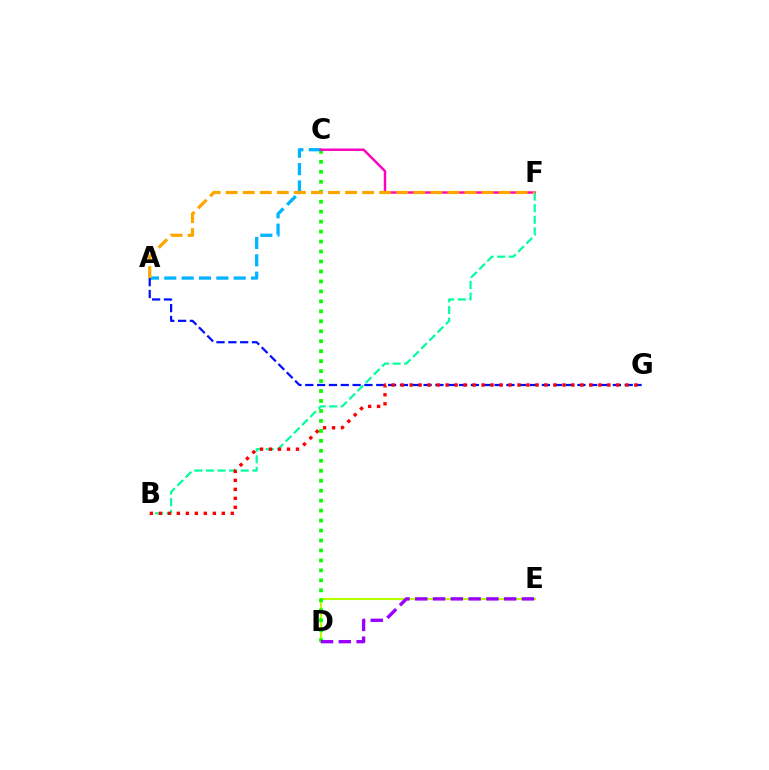{('D', 'E'): [{'color': '#b3ff00', 'line_style': 'solid', 'thickness': 1.52}, {'color': '#9b00ff', 'line_style': 'dashed', 'thickness': 2.42}], ('C', 'D'): [{'color': '#08ff00', 'line_style': 'dotted', 'thickness': 2.71}], ('A', 'C'): [{'color': '#00b5ff', 'line_style': 'dashed', 'thickness': 2.36}], ('A', 'G'): [{'color': '#0010ff', 'line_style': 'dashed', 'thickness': 1.61}], ('C', 'F'): [{'color': '#ff00bd', 'line_style': 'solid', 'thickness': 1.76}], ('B', 'F'): [{'color': '#00ff9d', 'line_style': 'dashed', 'thickness': 1.58}], ('B', 'G'): [{'color': '#ff0000', 'line_style': 'dotted', 'thickness': 2.44}], ('A', 'F'): [{'color': '#ffa500', 'line_style': 'dashed', 'thickness': 2.32}]}